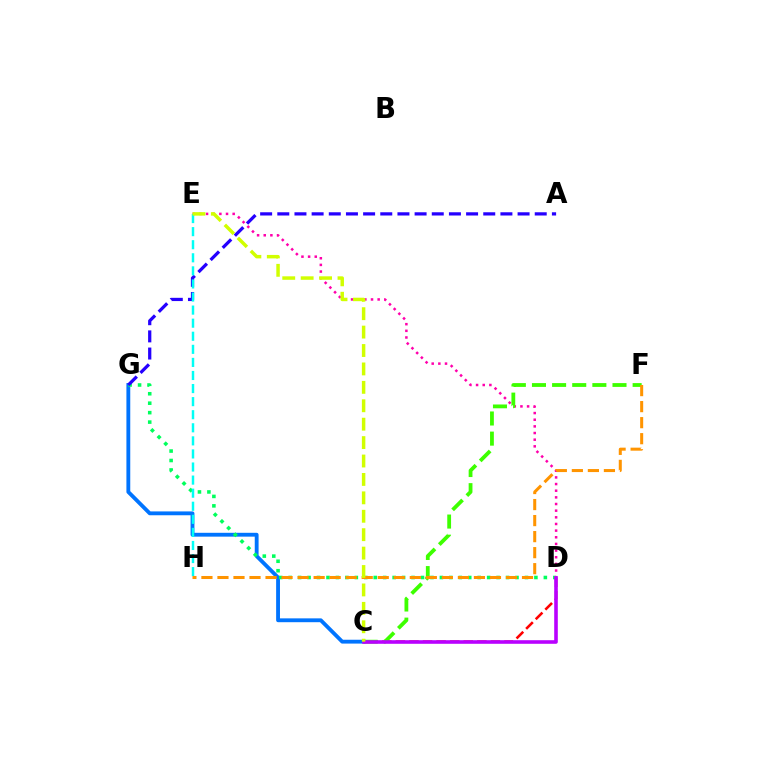{('C', 'G'): [{'color': '#0074ff', 'line_style': 'solid', 'thickness': 2.76}], ('D', 'G'): [{'color': '#00ff5c', 'line_style': 'dotted', 'thickness': 2.57}], ('D', 'E'): [{'color': '#ff00ac', 'line_style': 'dotted', 'thickness': 1.81}], ('C', 'D'): [{'color': '#ff0000', 'line_style': 'dashed', 'thickness': 1.84}, {'color': '#b900ff', 'line_style': 'solid', 'thickness': 2.59}], ('A', 'G'): [{'color': '#2500ff', 'line_style': 'dashed', 'thickness': 2.33}], ('C', 'F'): [{'color': '#3dff00', 'line_style': 'dashed', 'thickness': 2.73}], ('E', 'H'): [{'color': '#00fff6', 'line_style': 'dashed', 'thickness': 1.78}], ('F', 'H'): [{'color': '#ff9400', 'line_style': 'dashed', 'thickness': 2.18}], ('C', 'E'): [{'color': '#d1ff00', 'line_style': 'dashed', 'thickness': 2.5}]}